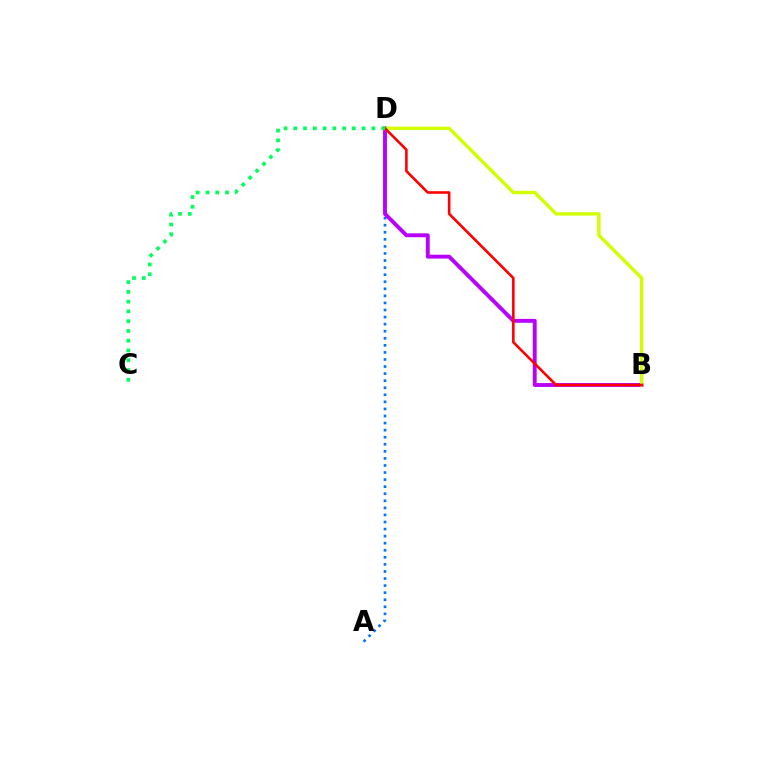{('A', 'D'): [{'color': '#0074ff', 'line_style': 'dotted', 'thickness': 1.92}], ('B', 'D'): [{'color': '#b900ff', 'line_style': 'solid', 'thickness': 2.79}, {'color': '#d1ff00', 'line_style': 'solid', 'thickness': 2.44}, {'color': '#ff0000', 'line_style': 'solid', 'thickness': 1.87}], ('C', 'D'): [{'color': '#00ff5c', 'line_style': 'dotted', 'thickness': 2.65}]}